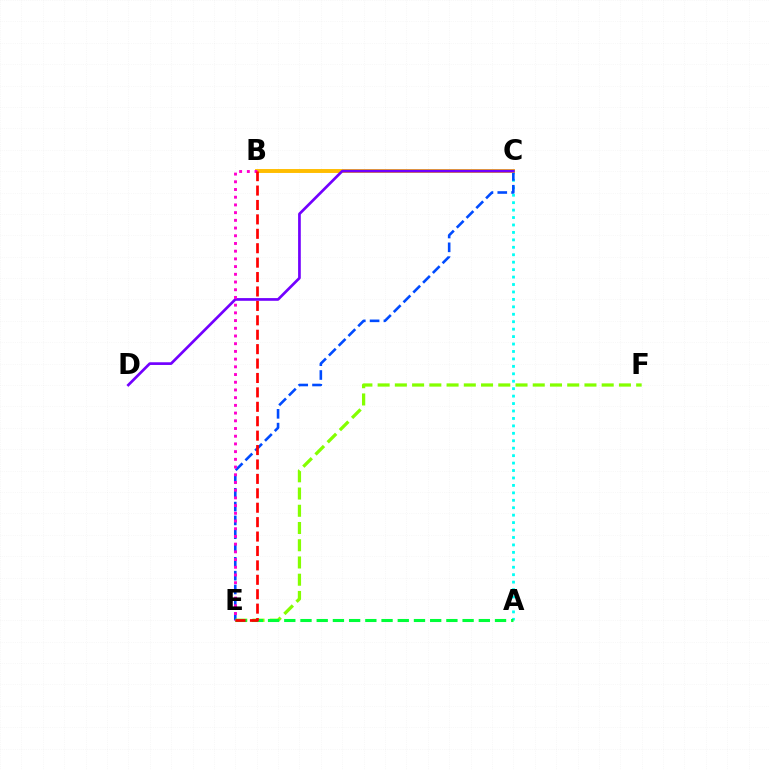{('A', 'C'): [{'color': '#00fff6', 'line_style': 'dotted', 'thickness': 2.02}], ('C', 'E'): [{'color': '#004bff', 'line_style': 'dashed', 'thickness': 1.88}], ('E', 'F'): [{'color': '#84ff00', 'line_style': 'dashed', 'thickness': 2.34}], ('B', 'C'): [{'color': '#ffbd00', 'line_style': 'solid', 'thickness': 2.82}], ('C', 'D'): [{'color': '#7200ff', 'line_style': 'solid', 'thickness': 1.94}], ('A', 'E'): [{'color': '#00ff39', 'line_style': 'dashed', 'thickness': 2.2}], ('B', 'E'): [{'color': '#ff00cf', 'line_style': 'dotted', 'thickness': 2.09}, {'color': '#ff0000', 'line_style': 'dashed', 'thickness': 1.96}]}